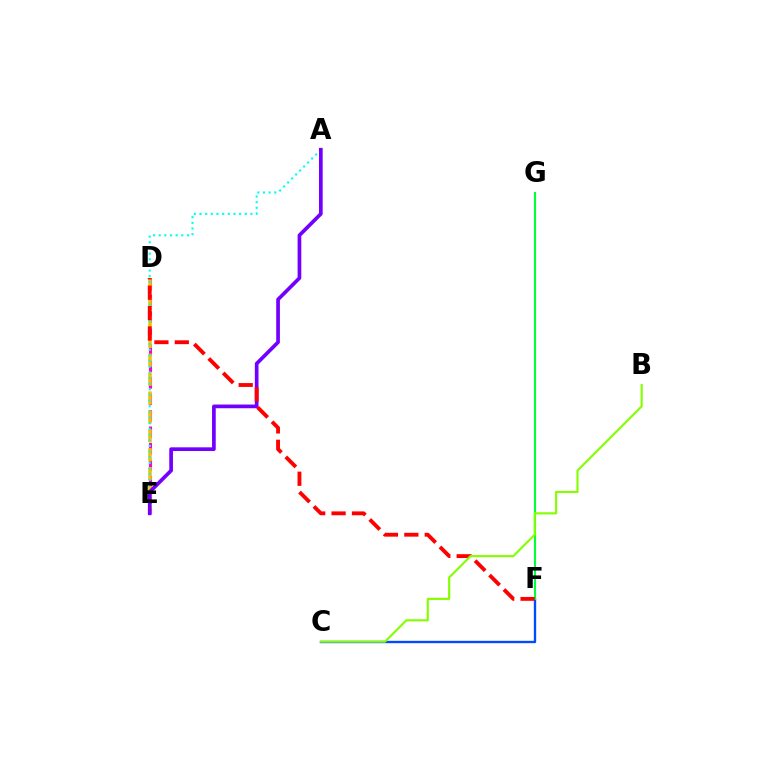{('D', 'E'): [{'color': '#ff00cf', 'line_style': 'dashed', 'thickness': 2.23}, {'color': '#ffbd00', 'line_style': 'dashed', 'thickness': 2.57}], ('C', 'F'): [{'color': '#004bff', 'line_style': 'solid', 'thickness': 1.7}], ('A', 'E'): [{'color': '#00fff6', 'line_style': 'dotted', 'thickness': 1.54}, {'color': '#7200ff', 'line_style': 'solid', 'thickness': 2.65}], ('F', 'G'): [{'color': '#00ff39', 'line_style': 'solid', 'thickness': 1.5}], ('D', 'F'): [{'color': '#ff0000', 'line_style': 'dashed', 'thickness': 2.77}], ('B', 'C'): [{'color': '#84ff00', 'line_style': 'solid', 'thickness': 1.54}]}